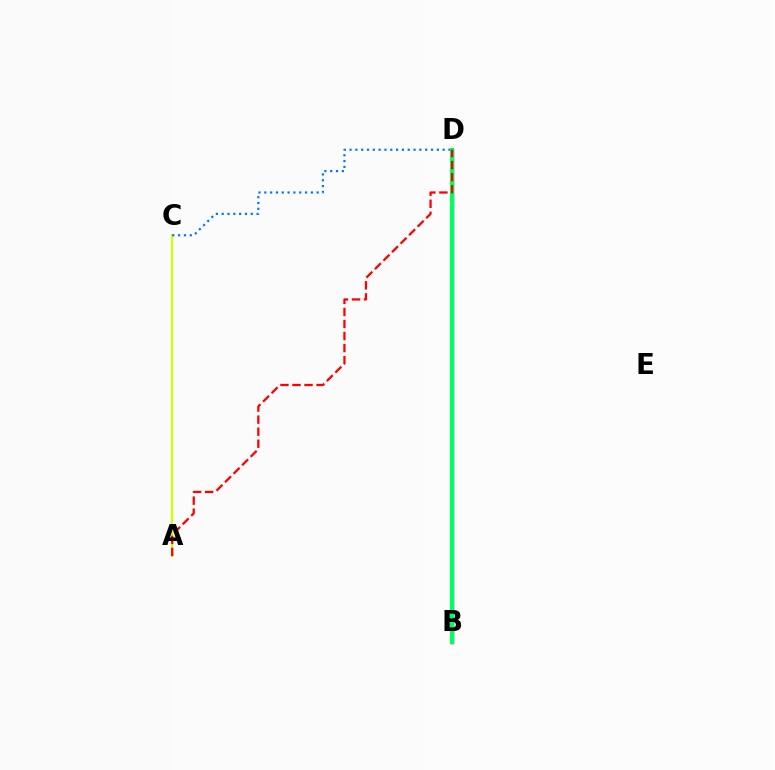{('A', 'C'): [{'color': '#d1ff00', 'line_style': 'solid', 'thickness': 1.56}], ('C', 'D'): [{'color': '#0074ff', 'line_style': 'dotted', 'thickness': 1.58}], ('B', 'D'): [{'color': '#b900ff', 'line_style': 'solid', 'thickness': 2.47}, {'color': '#00ff5c', 'line_style': 'solid', 'thickness': 2.99}], ('A', 'D'): [{'color': '#ff0000', 'line_style': 'dashed', 'thickness': 1.64}]}